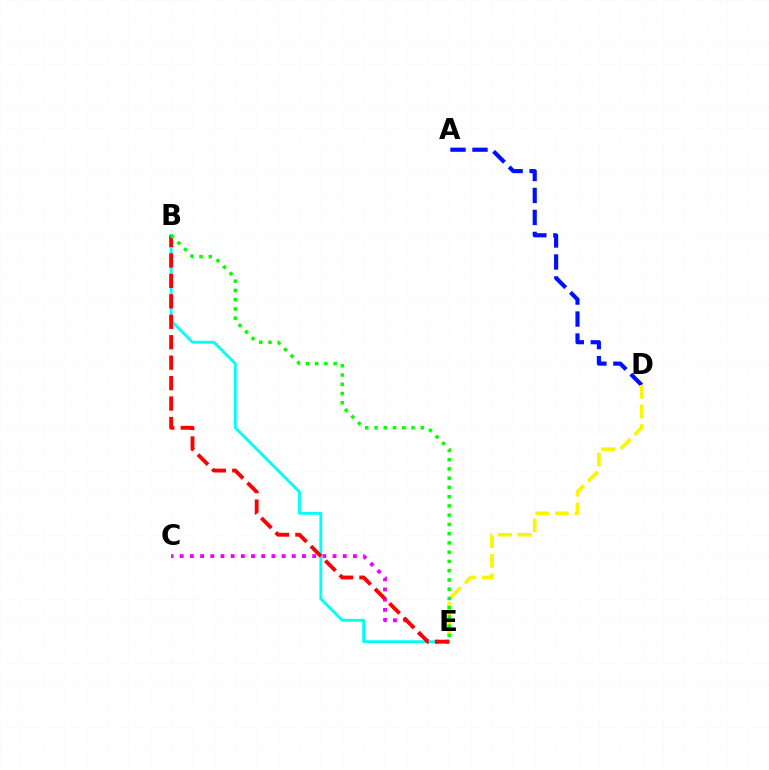{('C', 'E'): [{'color': '#ee00ff', 'line_style': 'dotted', 'thickness': 2.77}], ('B', 'E'): [{'color': '#00fff6', 'line_style': 'solid', 'thickness': 2.04}, {'color': '#ff0000', 'line_style': 'dashed', 'thickness': 2.78}, {'color': '#08ff00', 'line_style': 'dotted', 'thickness': 2.51}], ('A', 'D'): [{'color': '#0010ff', 'line_style': 'dashed', 'thickness': 2.99}], ('D', 'E'): [{'color': '#fcf500', 'line_style': 'dashed', 'thickness': 2.66}]}